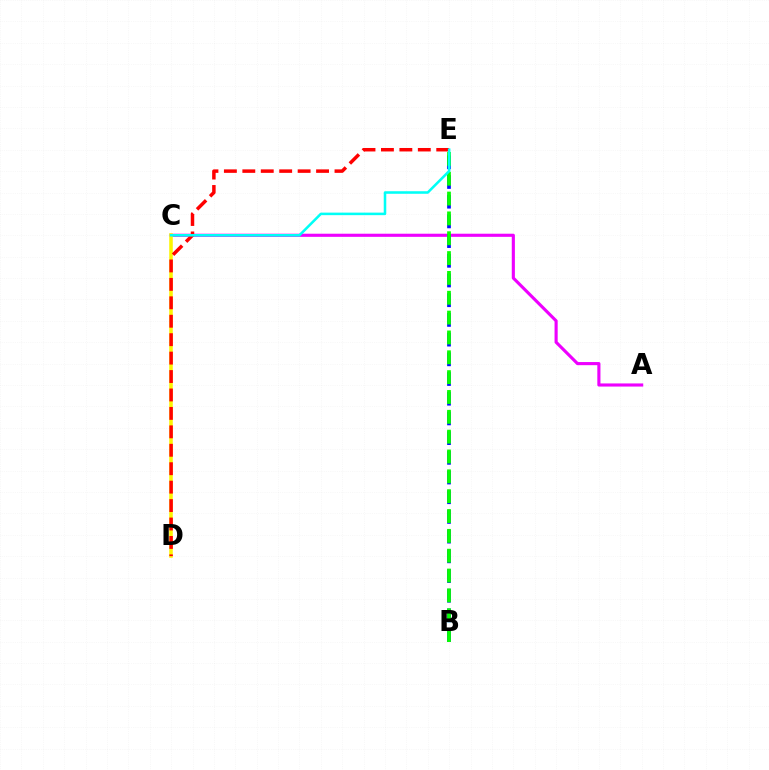{('A', 'C'): [{'color': '#ee00ff', 'line_style': 'solid', 'thickness': 2.25}], ('B', 'E'): [{'color': '#0010ff', 'line_style': 'dashed', 'thickness': 2.68}, {'color': '#08ff00', 'line_style': 'dashed', 'thickness': 2.7}], ('C', 'D'): [{'color': '#fcf500', 'line_style': 'solid', 'thickness': 2.55}], ('D', 'E'): [{'color': '#ff0000', 'line_style': 'dashed', 'thickness': 2.5}], ('C', 'E'): [{'color': '#00fff6', 'line_style': 'solid', 'thickness': 1.83}]}